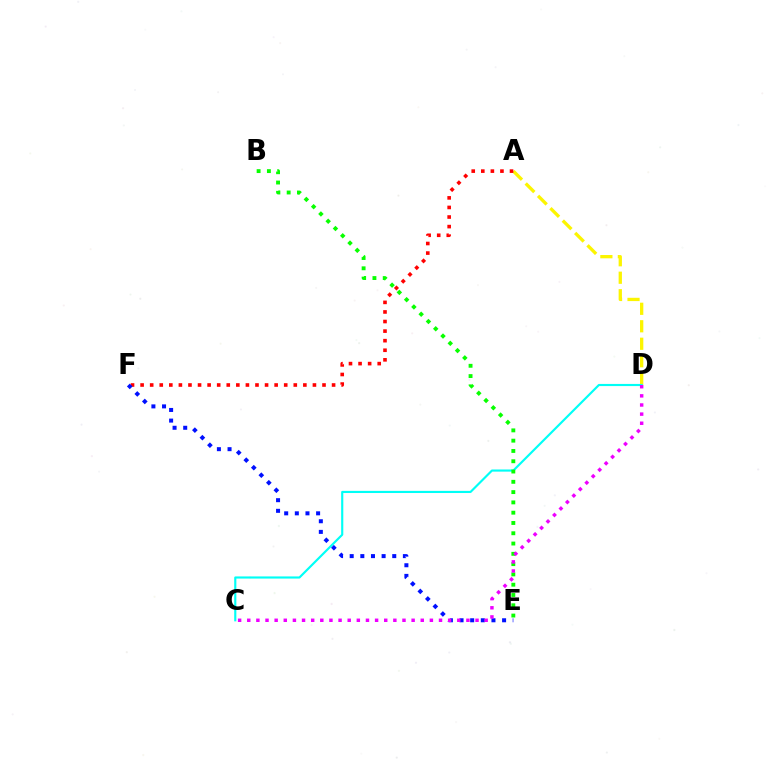{('A', 'D'): [{'color': '#fcf500', 'line_style': 'dashed', 'thickness': 2.37}], ('C', 'D'): [{'color': '#00fff6', 'line_style': 'solid', 'thickness': 1.55}, {'color': '#ee00ff', 'line_style': 'dotted', 'thickness': 2.48}], ('A', 'F'): [{'color': '#ff0000', 'line_style': 'dotted', 'thickness': 2.6}], ('B', 'E'): [{'color': '#08ff00', 'line_style': 'dotted', 'thickness': 2.8}], ('E', 'F'): [{'color': '#0010ff', 'line_style': 'dotted', 'thickness': 2.89}]}